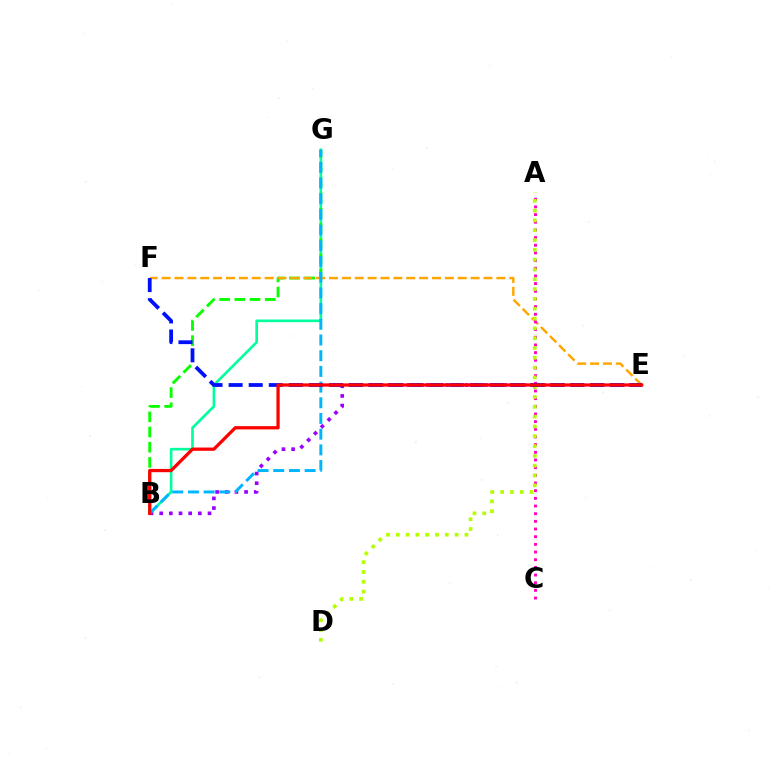{('B', 'G'): [{'color': '#00ff9d', 'line_style': 'solid', 'thickness': 1.9}, {'color': '#08ff00', 'line_style': 'dashed', 'thickness': 2.07}, {'color': '#00b5ff', 'line_style': 'dashed', 'thickness': 2.13}], ('E', 'F'): [{'color': '#ffa500', 'line_style': 'dashed', 'thickness': 1.75}, {'color': '#0010ff', 'line_style': 'dashed', 'thickness': 2.73}], ('A', 'C'): [{'color': '#ff00bd', 'line_style': 'dotted', 'thickness': 2.08}], ('B', 'E'): [{'color': '#9b00ff', 'line_style': 'dotted', 'thickness': 2.62}, {'color': '#ff0000', 'line_style': 'solid', 'thickness': 2.34}], ('A', 'D'): [{'color': '#b3ff00', 'line_style': 'dotted', 'thickness': 2.67}]}